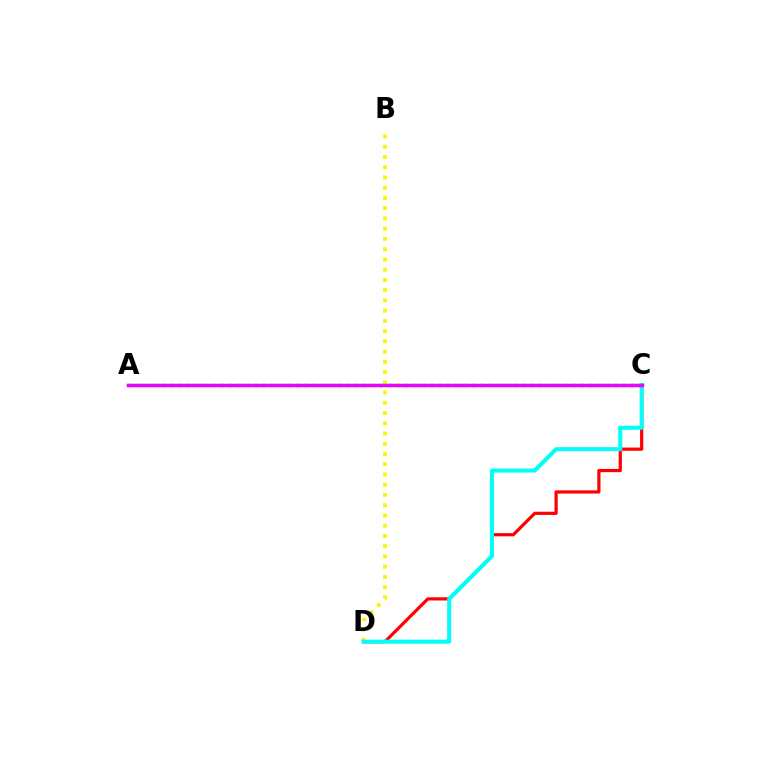{('C', 'D'): [{'color': '#ff0000', 'line_style': 'solid', 'thickness': 2.31}, {'color': '#00fff6', 'line_style': 'solid', 'thickness': 2.91}], ('B', 'D'): [{'color': '#fcf500', 'line_style': 'dotted', 'thickness': 2.78}], ('A', 'C'): [{'color': '#08ff00', 'line_style': 'solid', 'thickness': 2.42}, {'color': '#0010ff', 'line_style': 'dotted', 'thickness': 2.28}, {'color': '#ee00ff', 'line_style': 'solid', 'thickness': 2.4}]}